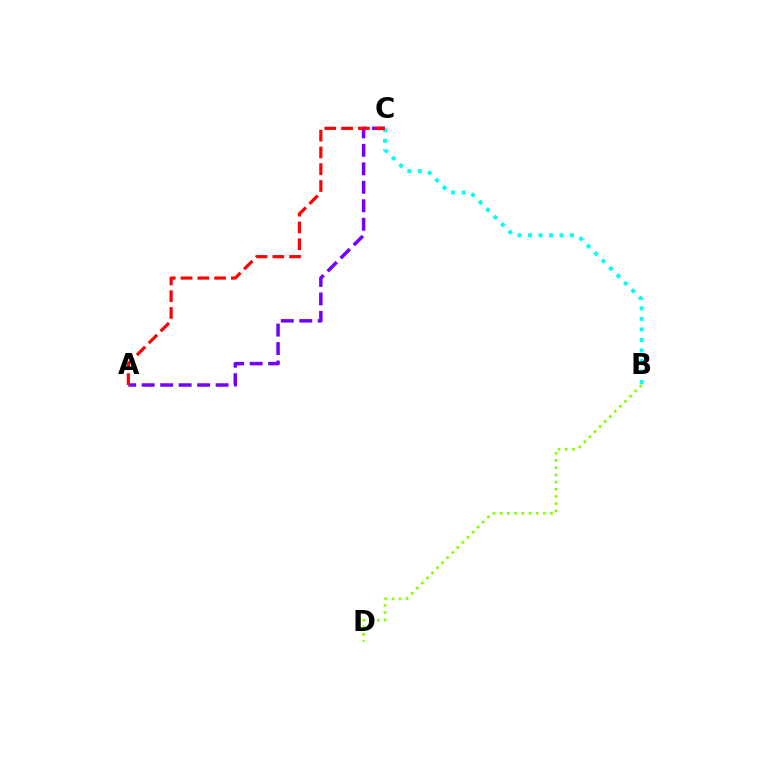{('B', 'C'): [{'color': '#00fff6', 'line_style': 'dotted', 'thickness': 2.86}], ('A', 'C'): [{'color': '#7200ff', 'line_style': 'dashed', 'thickness': 2.51}, {'color': '#ff0000', 'line_style': 'dashed', 'thickness': 2.28}], ('B', 'D'): [{'color': '#84ff00', 'line_style': 'dotted', 'thickness': 1.95}]}